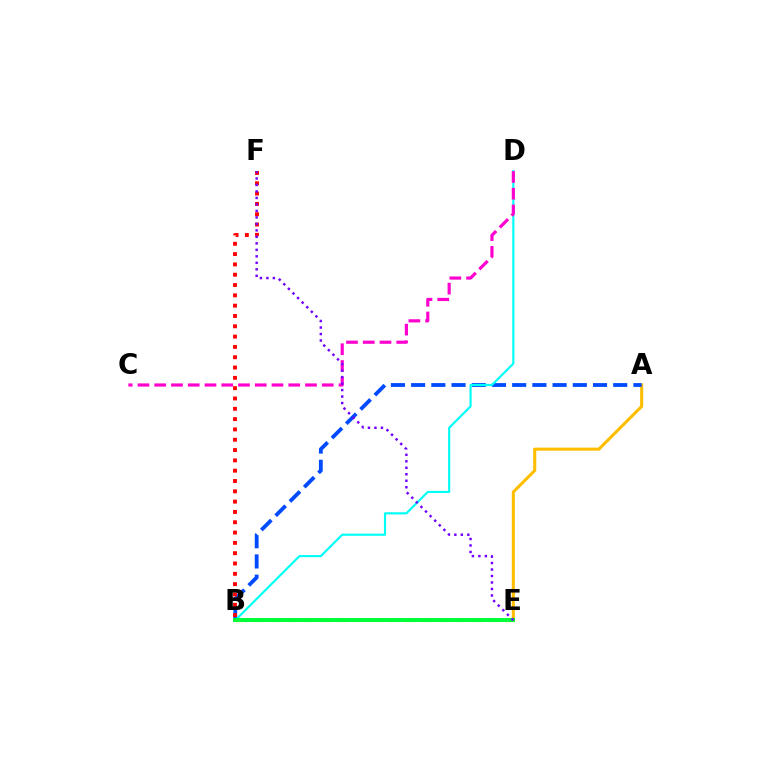{('B', 'E'): [{'color': '#84ff00', 'line_style': 'dashed', 'thickness': 2.29}, {'color': '#00ff39', 'line_style': 'solid', 'thickness': 2.86}], ('A', 'E'): [{'color': '#ffbd00', 'line_style': 'solid', 'thickness': 2.21}], ('A', 'B'): [{'color': '#004bff', 'line_style': 'dashed', 'thickness': 2.75}], ('B', 'D'): [{'color': '#00fff6', 'line_style': 'solid', 'thickness': 1.55}], ('C', 'D'): [{'color': '#ff00cf', 'line_style': 'dashed', 'thickness': 2.28}], ('B', 'F'): [{'color': '#ff0000', 'line_style': 'dotted', 'thickness': 2.8}], ('E', 'F'): [{'color': '#7200ff', 'line_style': 'dotted', 'thickness': 1.76}]}